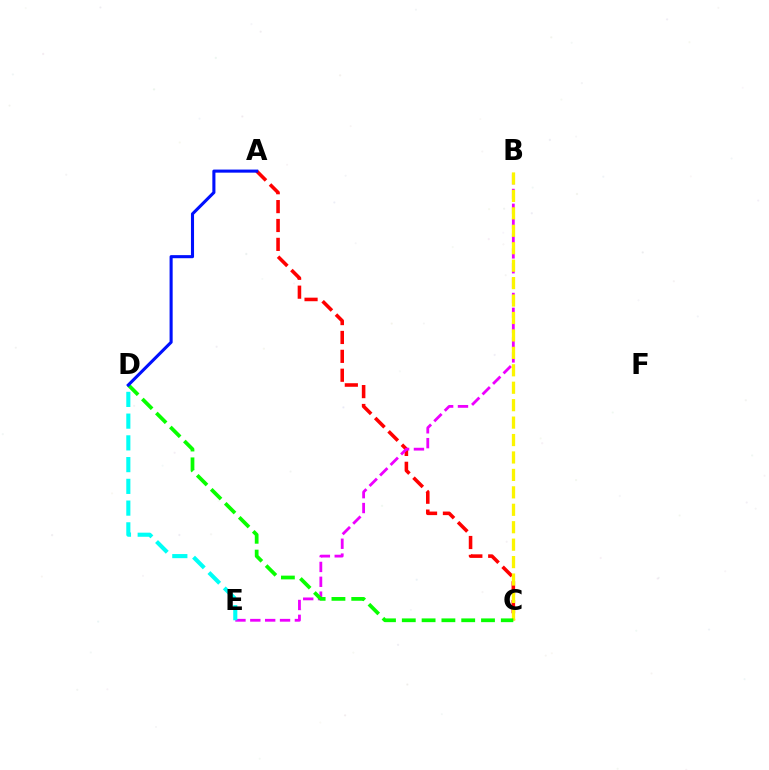{('A', 'C'): [{'color': '#ff0000', 'line_style': 'dashed', 'thickness': 2.57}], ('B', 'E'): [{'color': '#ee00ff', 'line_style': 'dashed', 'thickness': 2.02}], ('D', 'E'): [{'color': '#00fff6', 'line_style': 'dashed', 'thickness': 2.95}], ('B', 'C'): [{'color': '#fcf500', 'line_style': 'dashed', 'thickness': 2.37}], ('C', 'D'): [{'color': '#08ff00', 'line_style': 'dashed', 'thickness': 2.69}], ('A', 'D'): [{'color': '#0010ff', 'line_style': 'solid', 'thickness': 2.22}]}